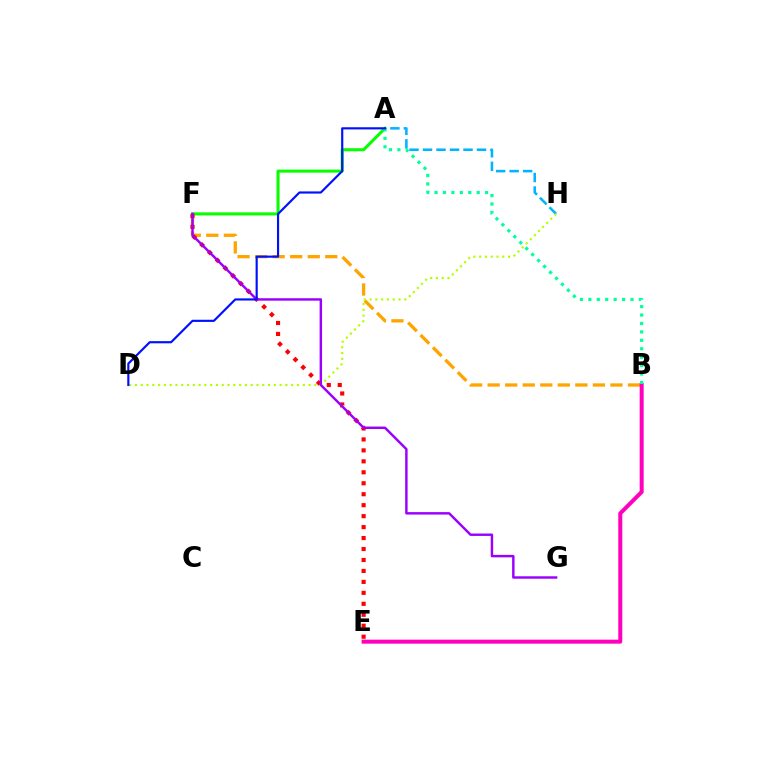{('B', 'F'): [{'color': '#ffa500', 'line_style': 'dashed', 'thickness': 2.38}], ('A', 'F'): [{'color': '#08ff00', 'line_style': 'solid', 'thickness': 2.2}], ('B', 'E'): [{'color': '#ff00bd', 'line_style': 'solid', 'thickness': 2.88}], ('A', 'H'): [{'color': '#00b5ff', 'line_style': 'dashed', 'thickness': 1.83}], ('E', 'F'): [{'color': '#ff0000', 'line_style': 'dotted', 'thickness': 2.98}], ('D', 'H'): [{'color': '#b3ff00', 'line_style': 'dotted', 'thickness': 1.57}], ('F', 'G'): [{'color': '#9b00ff', 'line_style': 'solid', 'thickness': 1.76}], ('A', 'B'): [{'color': '#00ff9d', 'line_style': 'dotted', 'thickness': 2.29}], ('A', 'D'): [{'color': '#0010ff', 'line_style': 'solid', 'thickness': 1.55}]}